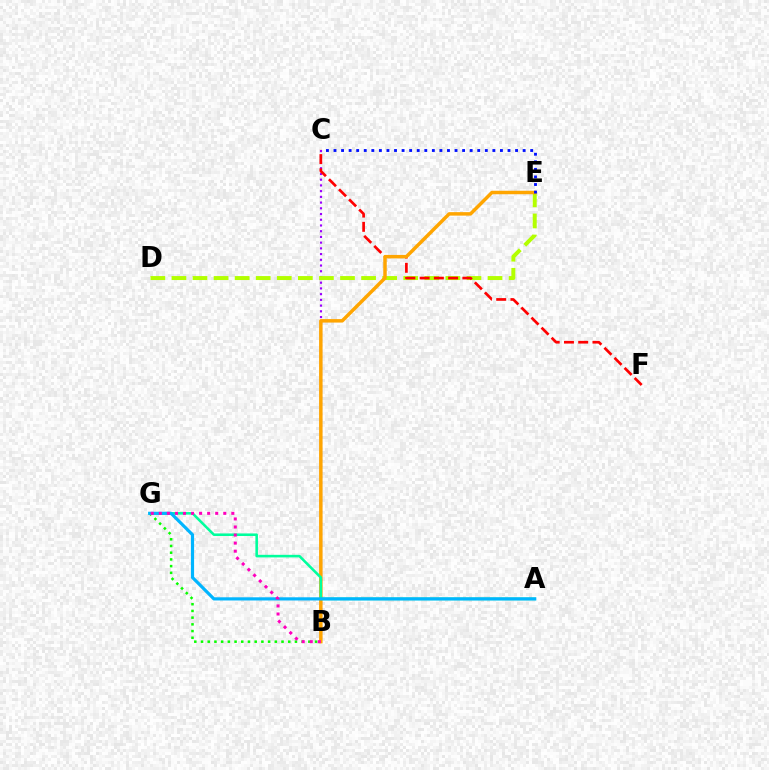{('B', 'C'): [{'color': '#9b00ff', 'line_style': 'dotted', 'thickness': 1.55}], ('B', 'G'): [{'color': '#08ff00', 'line_style': 'dotted', 'thickness': 1.82}, {'color': '#ff00bd', 'line_style': 'dotted', 'thickness': 2.19}], ('D', 'E'): [{'color': '#b3ff00', 'line_style': 'dashed', 'thickness': 2.86}], ('C', 'F'): [{'color': '#ff0000', 'line_style': 'dashed', 'thickness': 1.93}], ('B', 'E'): [{'color': '#ffa500', 'line_style': 'solid', 'thickness': 2.5}], ('A', 'G'): [{'color': '#00ff9d', 'line_style': 'solid', 'thickness': 1.85}, {'color': '#00b5ff', 'line_style': 'solid', 'thickness': 2.29}], ('C', 'E'): [{'color': '#0010ff', 'line_style': 'dotted', 'thickness': 2.06}]}